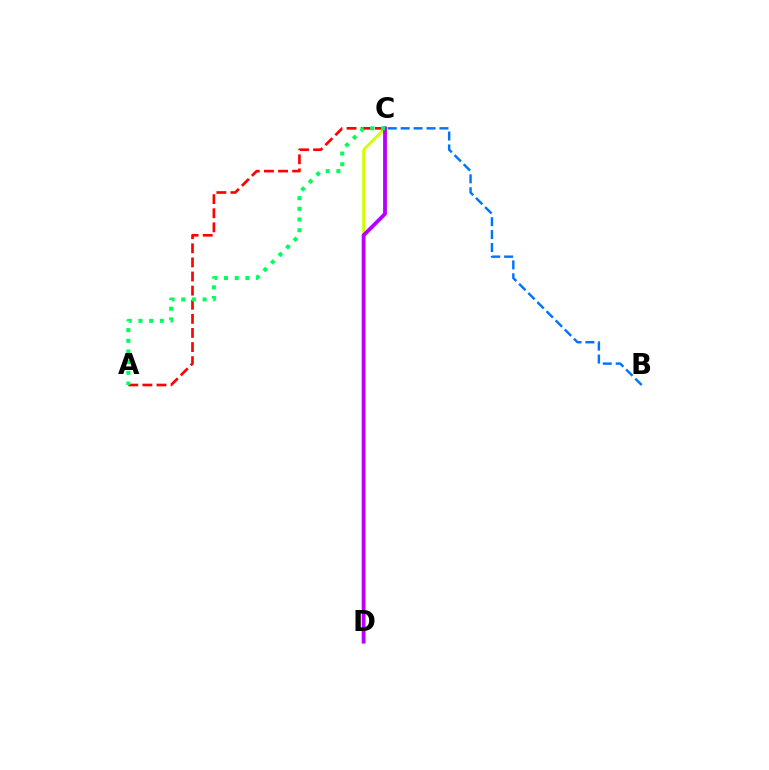{('A', 'C'): [{'color': '#ff0000', 'line_style': 'dashed', 'thickness': 1.92}, {'color': '#00ff5c', 'line_style': 'dotted', 'thickness': 2.9}], ('B', 'C'): [{'color': '#0074ff', 'line_style': 'dashed', 'thickness': 1.76}], ('C', 'D'): [{'color': '#d1ff00', 'line_style': 'solid', 'thickness': 2.01}, {'color': '#b900ff', 'line_style': 'solid', 'thickness': 2.74}]}